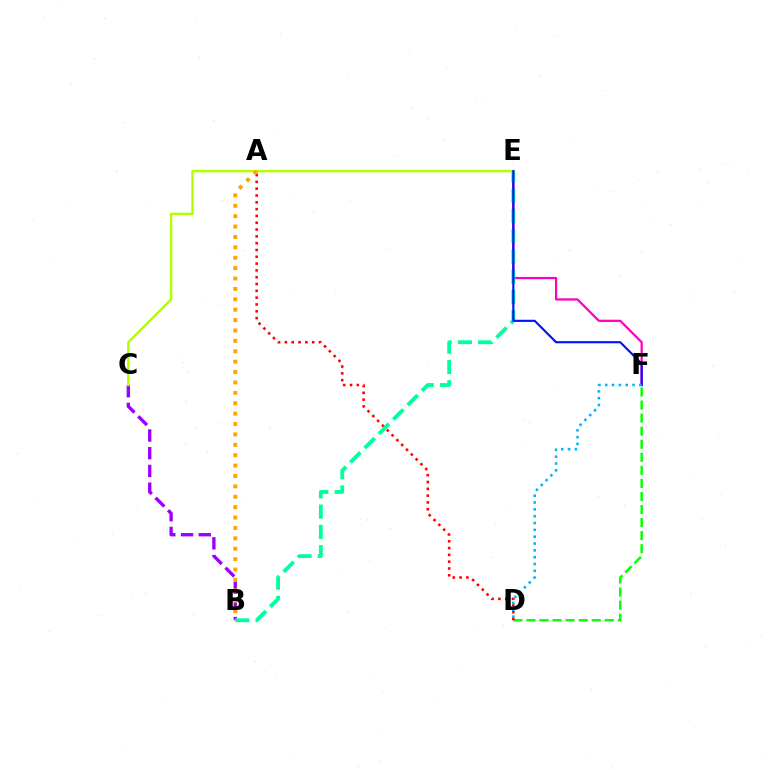{('D', 'F'): [{'color': '#08ff00', 'line_style': 'dashed', 'thickness': 1.77}, {'color': '#00b5ff', 'line_style': 'dotted', 'thickness': 1.86}], ('E', 'F'): [{'color': '#ff00bd', 'line_style': 'solid', 'thickness': 1.61}, {'color': '#0010ff', 'line_style': 'solid', 'thickness': 1.54}], ('A', 'D'): [{'color': '#ff0000', 'line_style': 'dotted', 'thickness': 1.85}], ('B', 'C'): [{'color': '#9b00ff', 'line_style': 'dashed', 'thickness': 2.41}], ('B', 'E'): [{'color': '#00ff9d', 'line_style': 'dashed', 'thickness': 2.75}], ('C', 'E'): [{'color': '#b3ff00', 'line_style': 'solid', 'thickness': 1.75}], ('A', 'B'): [{'color': '#ffa500', 'line_style': 'dotted', 'thickness': 2.82}]}